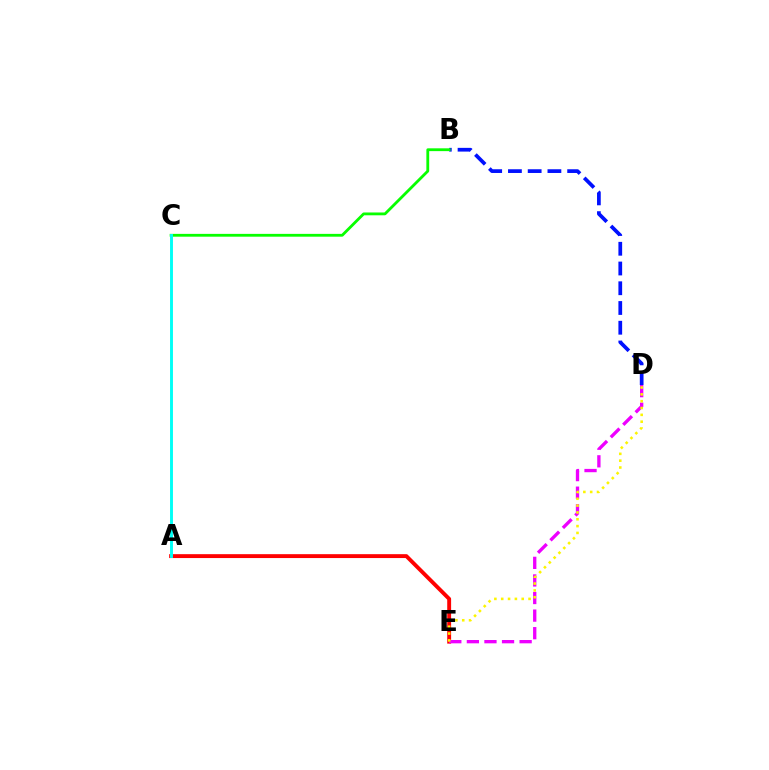{('A', 'E'): [{'color': '#ff0000', 'line_style': 'solid', 'thickness': 2.8}], ('D', 'E'): [{'color': '#ee00ff', 'line_style': 'dashed', 'thickness': 2.39}, {'color': '#fcf500', 'line_style': 'dotted', 'thickness': 1.86}], ('B', 'D'): [{'color': '#0010ff', 'line_style': 'dashed', 'thickness': 2.68}], ('B', 'C'): [{'color': '#08ff00', 'line_style': 'solid', 'thickness': 2.03}], ('A', 'C'): [{'color': '#00fff6', 'line_style': 'solid', 'thickness': 2.1}]}